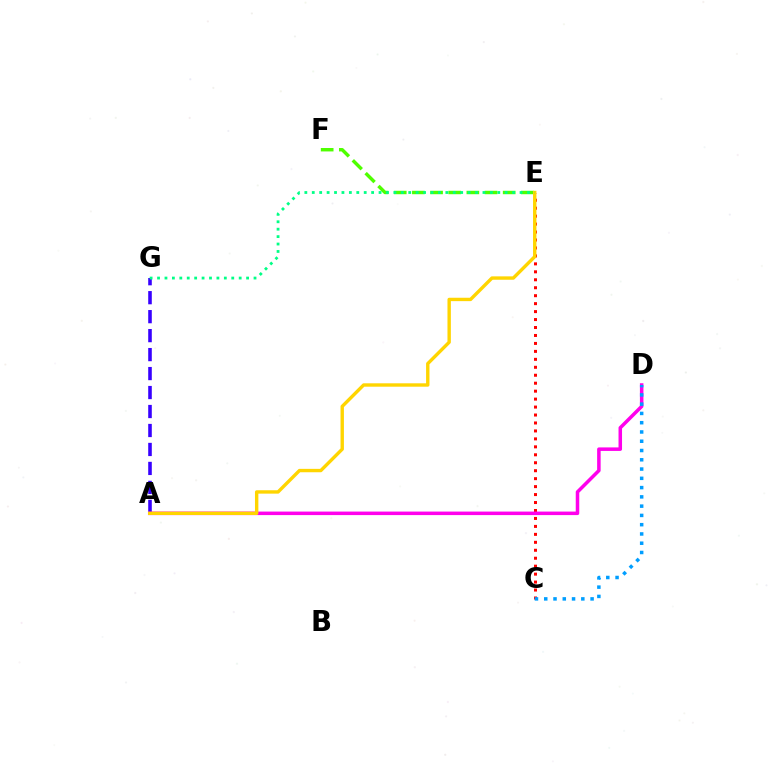{('C', 'E'): [{'color': '#ff0000', 'line_style': 'dotted', 'thickness': 2.16}], ('A', 'G'): [{'color': '#3700ff', 'line_style': 'dashed', 'thickness': 2.58}], ('E', 'F'): [{'color': '#4fff00', 'line_style': 'dashed', 'thickness': 2.47}], ('A', 'D'): [{'color': '#ff00ed', 'line_style': 'solid', 'thickness': 2.53}], ('A', 'E'): [{'color': '#ffd500', 'line_style': 'solid', 'thickness': 2.44}], ('E', 'G'): [{'color': '#00ff86', 'line_style': 'dotted', 'thickness': 2.02}], ('C', 'D'): [{'color': '#009eff', 'line_style': 'dotted', 'thickness': 2.52}]}